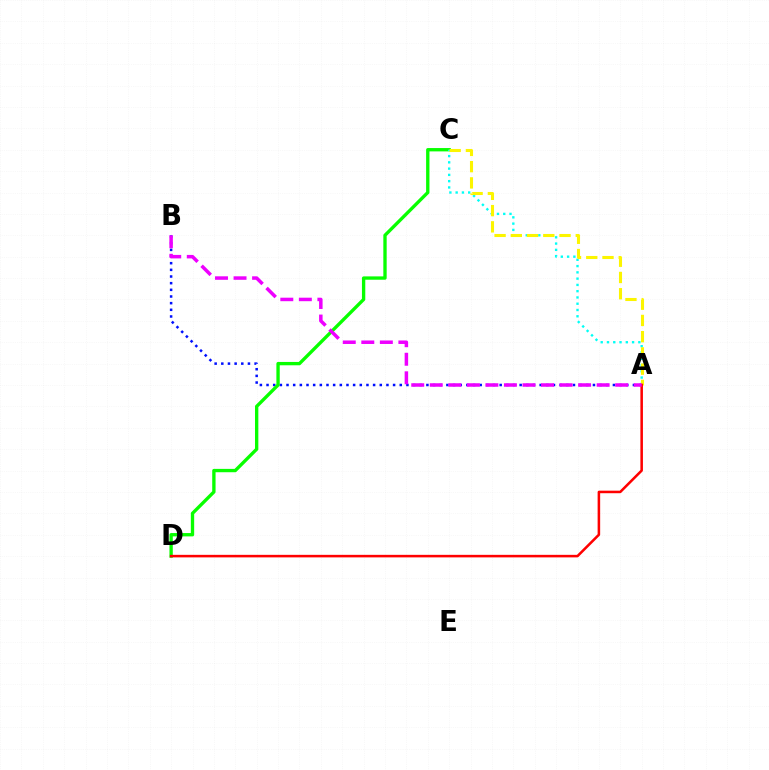{('A', 'B'): [{'color': '#0010ff', 'line_style': 'dotted', 'thickness': 1.81}, {'color': '#ee00ff', 'line_style': 'dashed', 'thickness': 2.52}], ('C', 'D'): [{'color': '#08ff00', 'line_style': 'solid', 'thickness': 2.4}], ('A', 'C'): [{'color': '#00fff6', 'line_style': 'dotted', 'thickness': 1.7}, {'color': '#fcf500', 'line_style': 'dashed', 'thickness': 2.21}], ('A', 'D'): [{'color': '#ff0000', 'line_style': 'solid', 'thickness': 1.83}]}